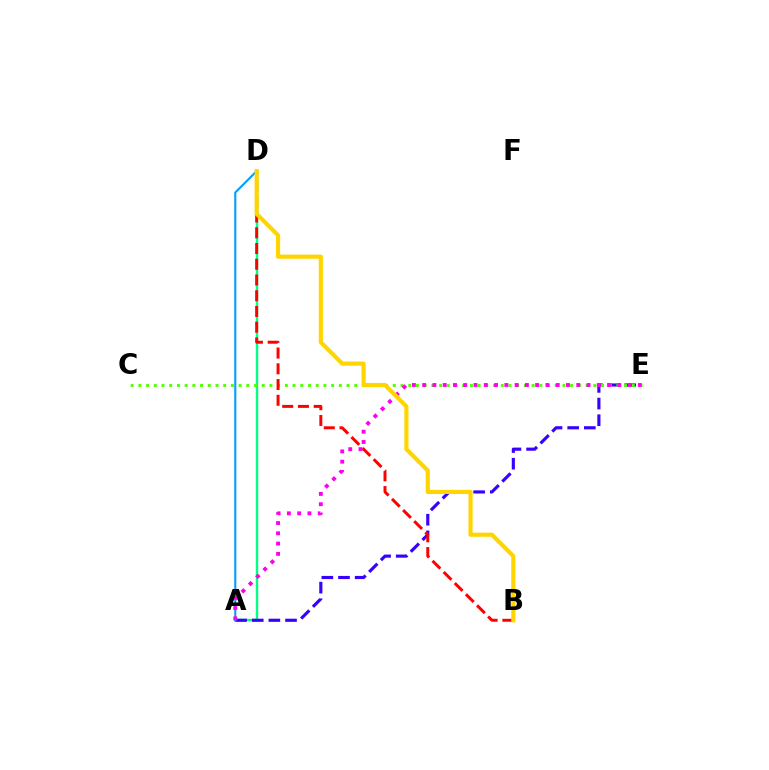{('A', 'D'): [{'color': '#00ff86', 'line_style': 'solid', 'thickness': 1.73}, {'color': '#009eff', 'line_style': 'solid', 'thickness': 1.51}], ('A', 'E'): [{'color': '#3700ff', 'line_style': 'dashed', 'thickness': 2.26}, {'color': '#ff00ed', 'line_style': 'dotted', 'thickness': 2.79}], ('C', 'E'): [{'color': '#4fff00', 'line_style': 'dotted', 'thickness': 2.09}], ('B', 'D'): [{'color': '#ff0000', 'line_style': 'dashed', 'thickness': 2.14}, {'color': '#ffd500', 'line_style': 'solid', 'thickness': 2.98}]}